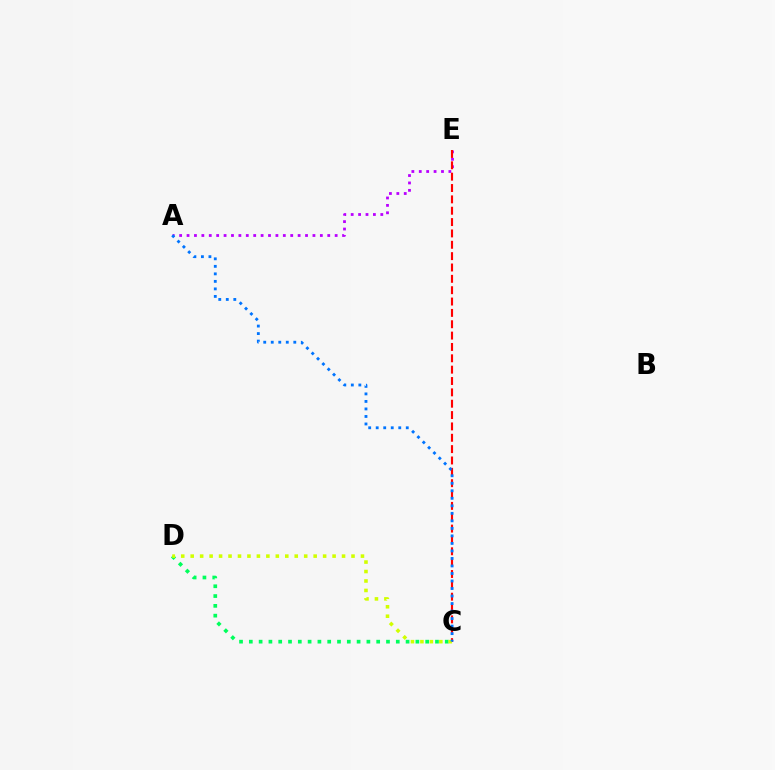{('A', 'E'): [{'color': '#b900ff', 'line_style': 'dotted', 'thickness': 2.01}], ('C', 'D'): [{'color': '#00ff5c', 'line_style': 'dotted', 'thickness': 2.66}, {'color': '#d1ff00', 'line_style': 'dotted', 'thickness': 2.57}], ('C', 'E'): [{'color': '#ff0000', 'line_style': 'dashed', 'thickness': 1.54}], ('A', 'C'): [{'color': '#0074ff', 'line_style': 'dotted', 'thickness': 2.04}]}